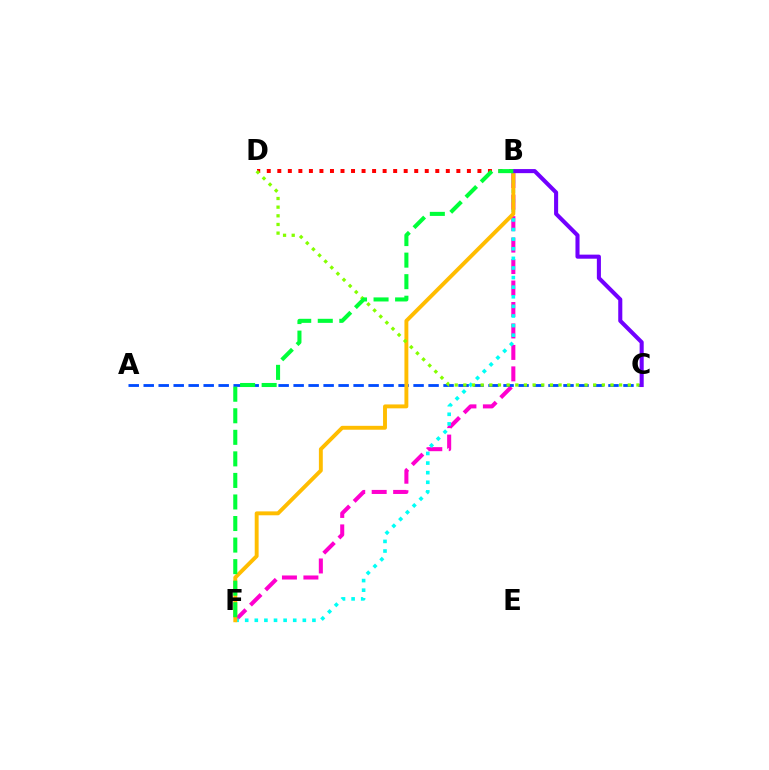{('B', 'F'): [{'color': '#ff00cf', 'line_style': 'dashed', 'thickness': 2.92}, {'color': '#00fff6', 'line_style': 'dotted', 'thickness': 2.61}, {'color': '#ffbd00', 'line_style': 'solid', 'thickness': 2.81}, {'color': '#00ff39', 'line_style': 'dashed', 'thickness': 2.93}], ('B', 'D'): [{'color': '#ff0000', 'line_style': 'dotted', 'thickness': 2.86}], ('A', 'C'): [{'color': '#004bff', 'line_style': 'dashed', 'thickness': 2.04}], ('C', 'D'): [{'color': '#84ff00', 'line_style': 'dotted', 'thickness': 2.35}], ('B', 'C'): [{'color': '#7200ff', 'line_style': 'solid', 'thickness': 2.93}]}